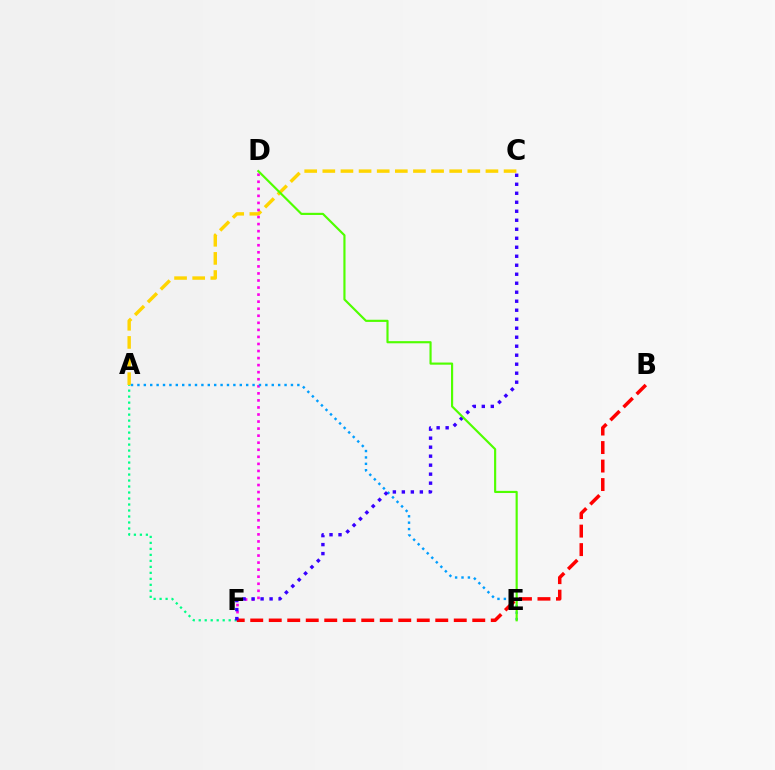{('A', 'C'): [{'color': '#ffd500', 'line_style': 'dashed', 'thickness': 2.46}], ('A', 'F'): [{'color': '#00ff86', 'line_style': 'dotted', 'thickness': 1.63}], ('D', 'F'): [{'color': '#ff00ed', 'line_style': 'dotted', 'thickness': 1.92}], ('B', 'F'): [{'color': '#ff0000', 'line_style': 'dashed', 'thickness': 2.51}], ('A', 'E'): [{'color': '#009eff', 'line_style': 'dotted', 'thickness': 1.74}], ('C', 'F'): [{'color': '#3700ff', 'line_style': 'dotted', 'thickness': 2.44}], ('D', 'E'): [{'color': '#4fff00', 'line_style': 'solid', 'thickness': 1.55}]}